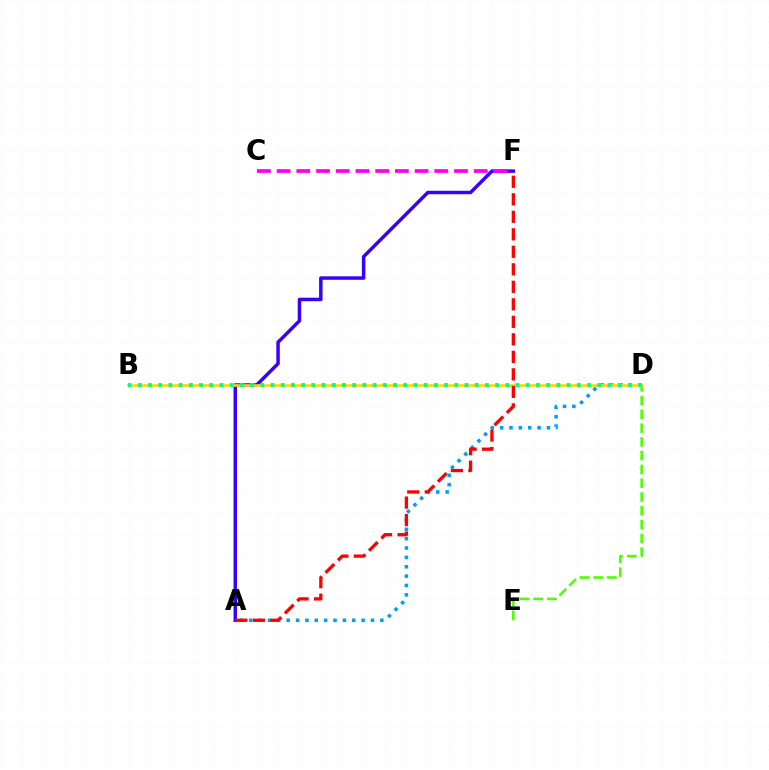{('A', 'F'): [{'color': '#3700ff', 'line_style': 'solid', 'thickness': 2.5}, {'color': '#ff0000', 'line_style': 'dashed', 'thickness': 2.38}], ('D', 'E'): [{'color': '#4fff00', 'line_style': 'dashed', 'thickness': 1.87}], ('A', 'D'): [{'color': '#009eff', 'line_style': 'dotted', 'thickness': 2.54}], ('B', 'D'): [{'color': '#ffd500', 'line_style': 'solid', 'thickness': 1.87}, {'color': '#00ff86', 'line_style': 'dotted', 'thickness': 2.77}], ('C', 'F'): [{'color': '#ff00ed', 'line_style': 'dashed', 'thickness': 2.68}]}